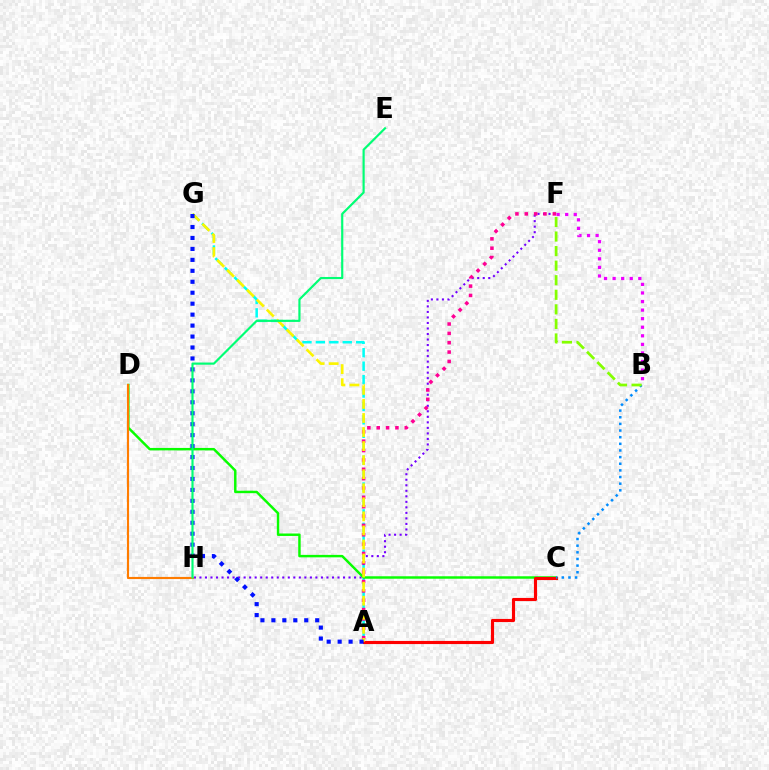{('A', 'G'): [{'color': '#00fff6', 'line_style': 'dashed', 'thickness': 1.82}, {'color': '#fcf500', 'line_style': 'dashed', 'thickness': 1.91}, {'color': '#0010ff', 'line_style': 'dotted', 'thickness': 2.98}], ('F', 'H'): [{'color': '#7200ff', 'line_style': 'dotted', 'thickness': 1.5}], ('B', 'F'): [{'color': '#ee00ff', 'line_style': 'dotted', 'thickness': 2.33}, {'color': '#84ff00', 'line_style': 'dashed', 'thickness': 1.98}], ('C', 'D'): [{'color': '#08ff00', 'line_style': 'solid', 'thickness': 1.77}], ('D', 'H'): [{'color': '#ff7c00', 'line_style': 'solid', 'thickness': 1.55}], ('A', 'F'): [{'color': '#ff0094', 'line_style': 'dotted', 'thickness': 2.54}], ('A', 'C'): [{'color': '#ff0000', 'line_style': 'solid', 'thickness': 2.26}], ('B', 'C'): [{'color': '#008cff', 'line_style': 'dotted', 'thickness': 1.8}], ('E', 'H'): [{'color': '#00ff74', 'line_style': 'solid', 'thickness': 1.56}]}